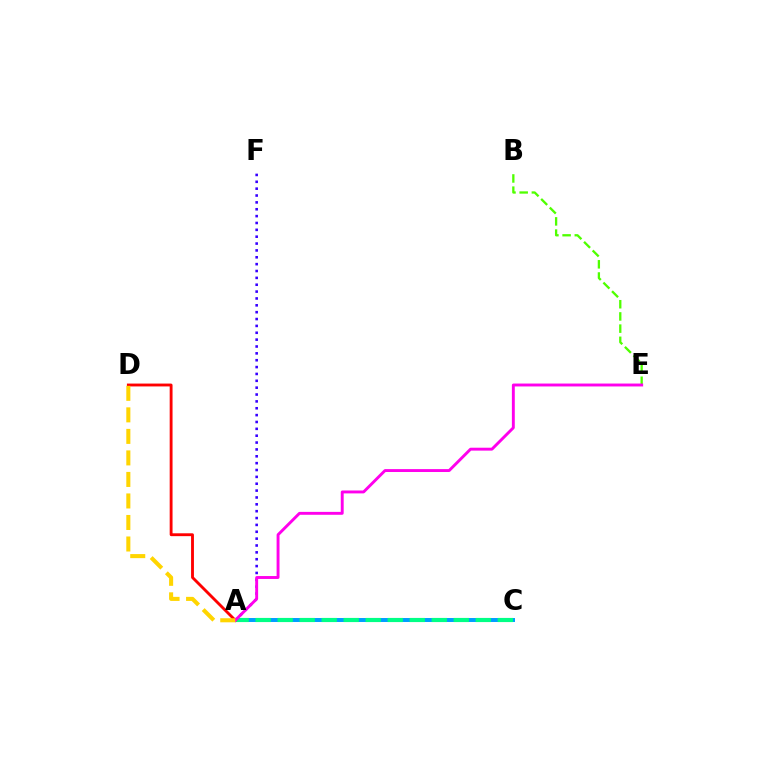{('A', 'C'): [{'color': '#009eff', 'line_style': 'solid', 'thickness': 2.86}, {'color': '#00ff86', 'line_style': 'dashed', 'thickness': 2.99}], ('A', 'F'): [{'color': '#3700ff', 'line_style': 'dotted', 'thickness': 1.86}], ('A', 'D'): [{'color': '#ff0000', 'line_style': 'solid', 'thickness': 2.06}, {'color': '#ffd500', 'line_style': 'dashed', 'thickness': 2.92}], ('B', 'E'): [{'color': '#4fff00', 'line_style': 'dashed', 'thickness': 1.66}], ('A', 'E'): [{'color': '#ff00ed', 'line_style': 'solid', 'thickness': 2.09}]}